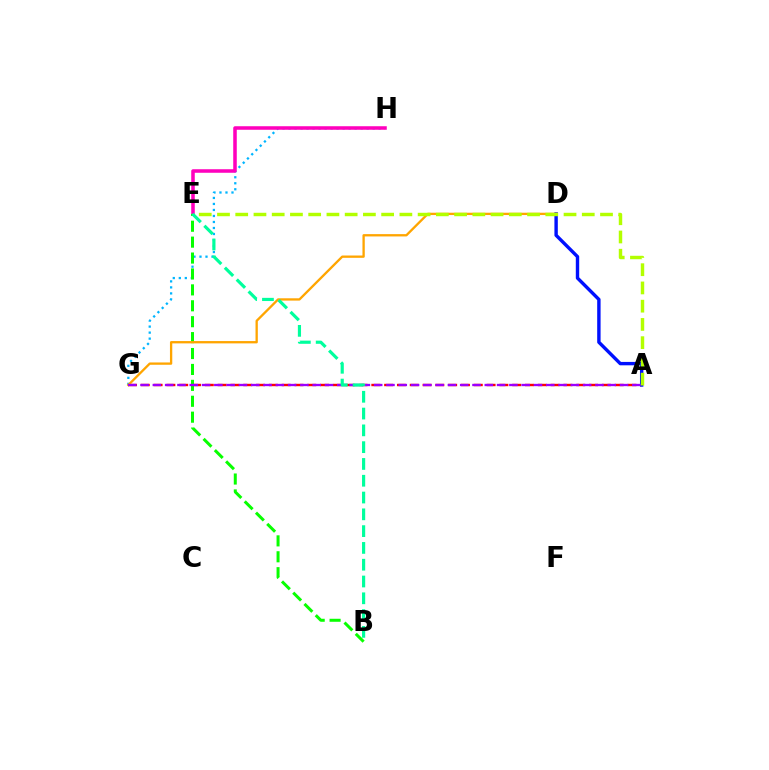{('G', 'H'): [{'color': '#00b5ff', 'line_style': 'dotted', 'thickness': 1.63}], ('A', 'G'): [{'color': '#ff0000', 'line_style': 'dashed', 'thickness': 1.74}, {'color': '#9b00ff', 'line_style': 'dashed', 'thickness': 1.67}], ('E', 'H'): [{'color': '#ff00bd', 'line_style': 'solid', 'thickness': 2.55}], ('A', 'D'): [{'color': '#0010ff', 'line_style': 'solid', 'thickness': 2.44}], ('B', 'E'): [{'color': '#08ff00', 'line_style': 'dashed', 'thickness': 2.16}, {'color': '#00ff9d', 'line_style': 'dashed', 'thickness': 2.28}], ('D', 'G'): [{'color': '#ffa500', 'line_style': 'solid', 'thickness': 1.67}], ('A', 'E'): [{'color': '#b3ff00', 'line_style': 'dashed', 'thickness': 2.48}]}